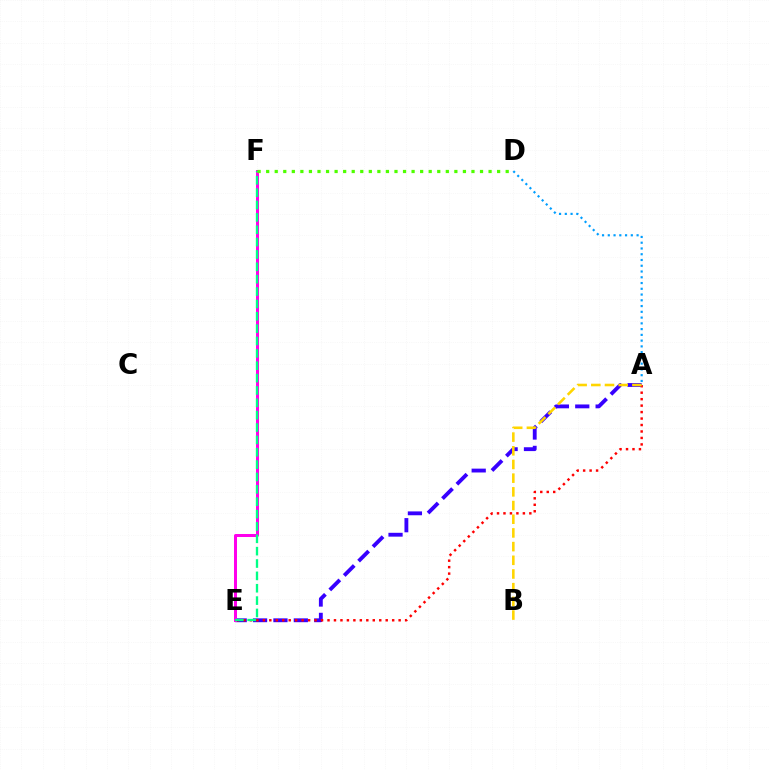{('A', 'E'): [{'color': '#3700ff', 'line_style': 'dashed', 'thickness': 2.77}, {'color': '#ff0000', 'line_style': 'dotted', 'thickness': 1.76}], ('A', 'D'): [{'color': '#009eff', 'line_style': 'dotted', 'thickness': 1.56}], ('E', 'F'): [{'color': '#ff00ed', 'line_style': 'solid', 'thickness': 2.17}, {'color': '#00ff86', 'line_style': 'dashed', 'thickness': 1.68}], ('A', 'B'): [{'color': '#ffd500', 'line_style': 'dashed', 'thickness': 1.86}], ('D', 'F'): [{'color': '#4fff00', 'line_style': 'dotted', 'thickness': 2.32}]}